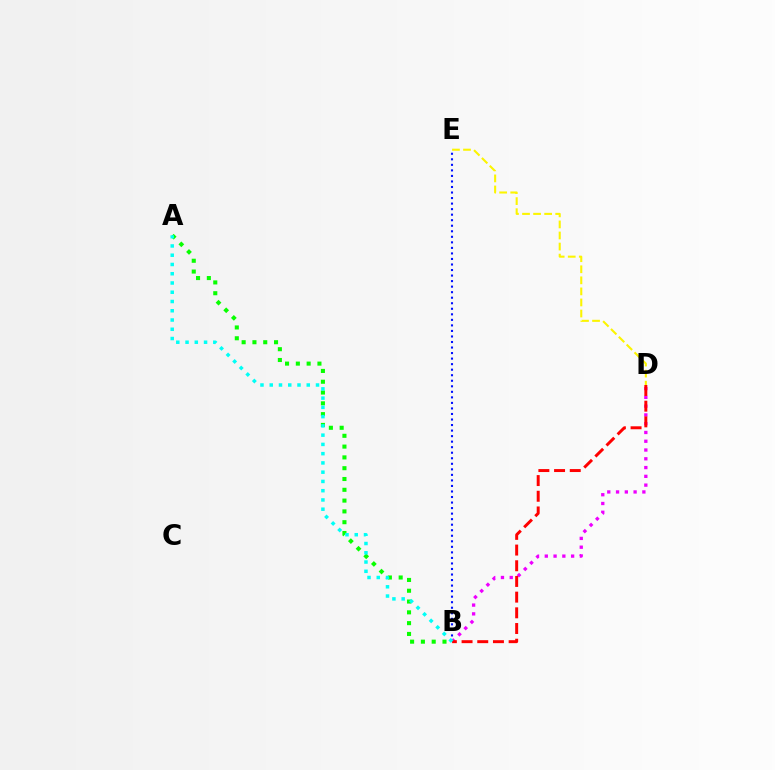{('A', 'B'): [{'color': '#08ff00', 'line_style': 'dotted', 'thickness': 2.93}, {'color': '#00fff6', 'line_style': 'dotted', 'thickness': 2.52}], ('B', 'E'): [{'color': '#0010ff', 'line_style': 'dotted', 'thickness': 1.5}], ('D', 'E'): [{'color': '#fcf500', 'line_style': 'dashed', 'thickness': 1.5}], ('B', 'D'): [{'color': '#ee00ff', 'line_style': 'dotted', 'thickness': 2.38}, {'color': '#ff0000', 'line_style': 'dashed', 'thickness': 2.13}]}